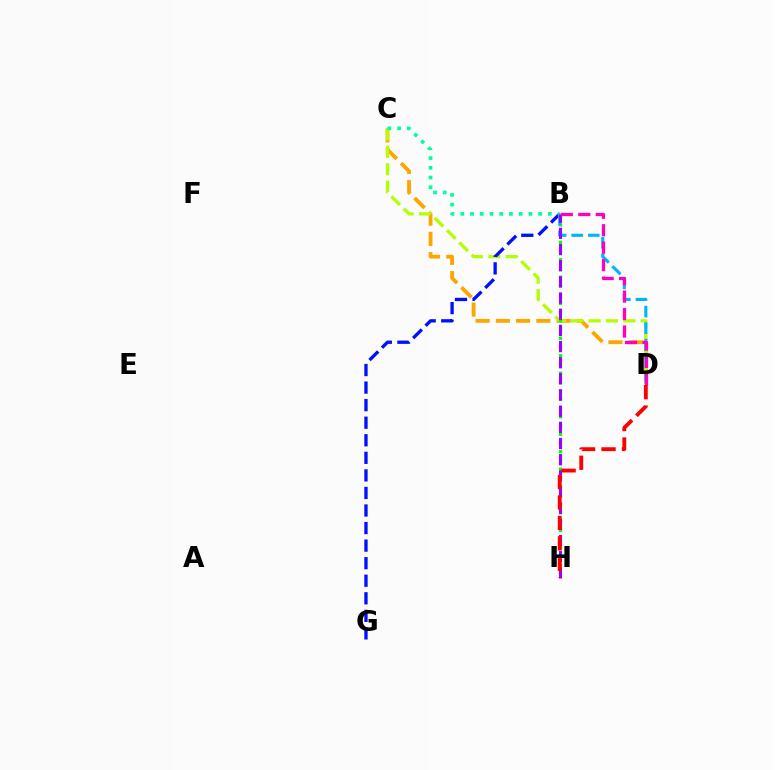{('C', 'D'): [{'color': '#ffa500', 'line_style': 'dashed', 'thickness': 2.75}, {'color': '#b3ff00', 'line_style': 'dashed', 'thickness': 2.36}], ('B', 'H'): [{'color': '#08ff00', 'line_style': 'dotted', 'thickness': 2.37}, {'color': '#9b00ff', 'line_style': 'dashed', 'thickness': 2.2}], ('B', 'G'): [{'color': '#0010ff', 'line_style': 'dashed', 'thickness': 2.39}], ('B', 'C'): [{'color': '#00ff9d', 'line_style': 'dotted', 'thickness': 2.64}], ('B', 'D'): [{'color': '#00b5ff', 'line_style': 'dashed', 'thickness': 2.25}, {'color': '#ff00bd', 'line_style': 'dashed', 'thickness': 2.37}], ('D', 'H'): [{'color': '#ff0000', 'line_style': 'dashed', 'thickness': 2.78}]}